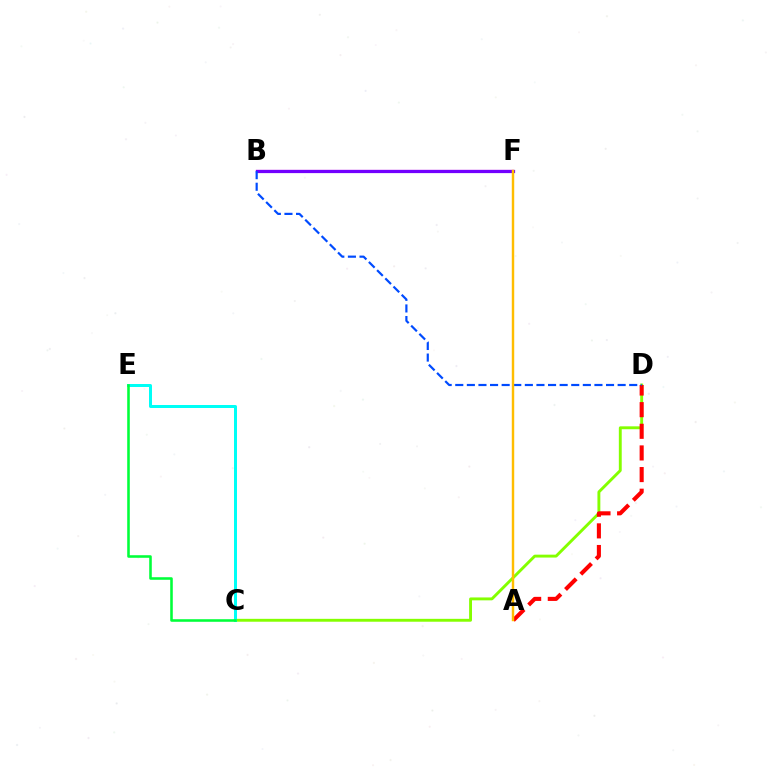{('B', 'F'): [{'color': '#ff00cf', 'line_style': 'solid', 'thickness': 1.57}, {'color': '#7200ff', 'line_style': 'solid', 'thickness': 2.32}], ('C', 'D'): [{'color': '#84ff00', 'line_style': 'solid', 'thickness': 2.08}], ('C', 'E'): [{'color': '#00fff6', 'line_style': 'solid', 'thickness': 2.16}, {'color': '#00ff39', 'line_style': 'solid', 'thickness': 1.85}], ('A', 'D'): [{'color': '#ff0000', 'line_style': 'dashed', 'thickness': 2.94}], ('B', 'D'): [{'color': '#004bff', 'line_style': 'dashed', 'thickness': 1.58}], ('A', 'F'): [{'color': '#ffbd00', 'line_style': 'solid', 'thickness': 1.75}]}